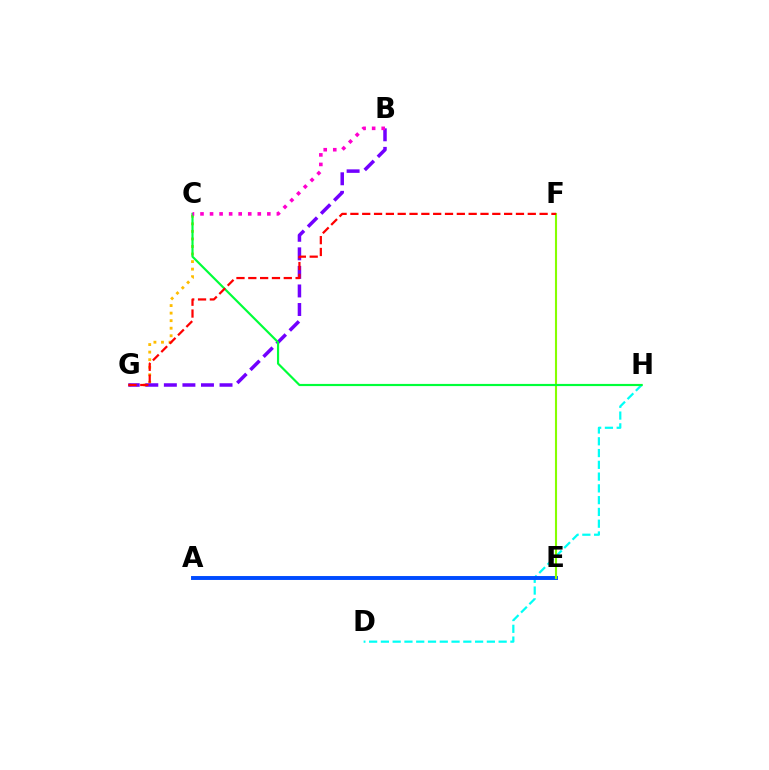{('D', 'H'): [{'color': '#00fff6', 'line_style': 'dashed', 'thickness': 1.6}], ('C', 'G'): [{'color': '#ffbd00', 'line_style': 'dotted', 'thickness': 2.05}], ('A', 'E'): [{'color': '#004bff', 'line_style': 'solid', 'thickness': 2.82}], ('B', 'G'): [{'color': '#7200ff', 'line_style': 'dashed', 'thickness': 2.52}], ('E', 'F'): [{'color': '#84ff00', 'line_style': 'solid', 'thickness': 1.51}], ('C', 'H'): [{'color': '#00ff39', 'line_style': 'solid', 'thickness': 1.56}], ('F', 'G'): [{'color': '#ff0000', 'line_style': 'dashed', 'thickness': 1.61}], ('B', 'C'): [{'color': '#ff00cf', 'line_style': 'dotted', 'thickness': 2.59}]}